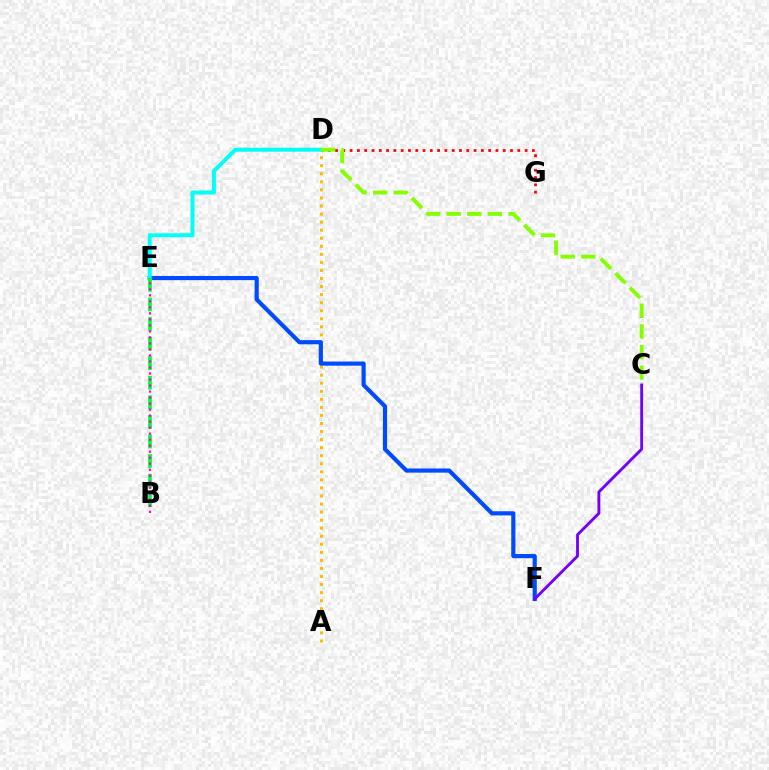{('A', 'D'): [{'color': '#ffbd00', 'line_style': 'dotted', 'thickness': 2.19}], ('E', 'F'): [{'color': '#004bff', 'line_style': 'solid', 'thickness': 3.0}], ('C', 'F'): [{'color': '#7200ff', 'line_style': 'solid', 'thickness': 2.06}], ('D', 'G'): [{'color': '#ff0000', 'line_style': 'dotted', 'thickness': 1.98}], ('D', 'E'): [{'color': '#00fff6', 'line_style': 'solid', 'thickness': 2.87}], ('B', 'E'): [{'color': '#00ff39', 'line_style': 'dashed', 'thickness': 2.66}, {'color': '#ff00cf', 'line_style': 'dotted', 'thickness': 1.63}], ('C', 'D'): [{'color': '#84ff00', 'line_style': 'dashed', 'thickness': 2.8}]}